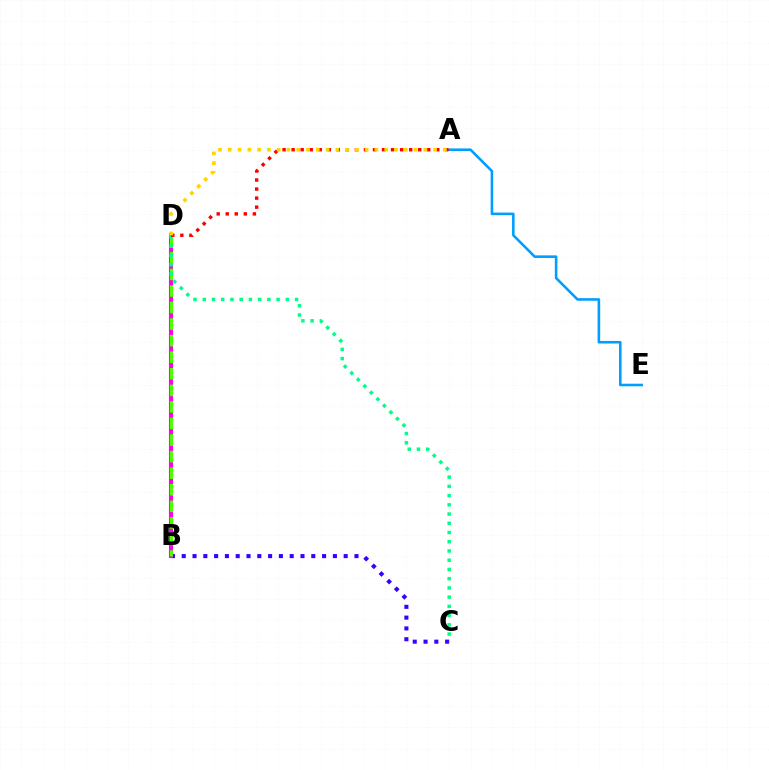{('A', 'E'): [{'color': '#009eff', 'line_style': 'solid', 'thickness': 1.87}], ('B', 'C'): [{'color': '#3700ff', 'line_style': 'dotted', 'thickness': 2.93}], ('B', 'D'): [{'color': '#ff00ed', 'line_style': 'solid', 'thickness': 2.95}, {'color': '#4fff00', 'line_style': 'dashed', 'thickness': 2.25}], ('C', 'D'): [{'color': '#00ff86', 'line_style': 'dotted', 'thickness': 2.51}], ('A', 'D'): [{'color': '#ff0000', 'line_style': 'dotted', 'thickness': 2.46}, {'color': '#ffd500', 'line_style': 'dotted', 'thickness': 2.66}]}